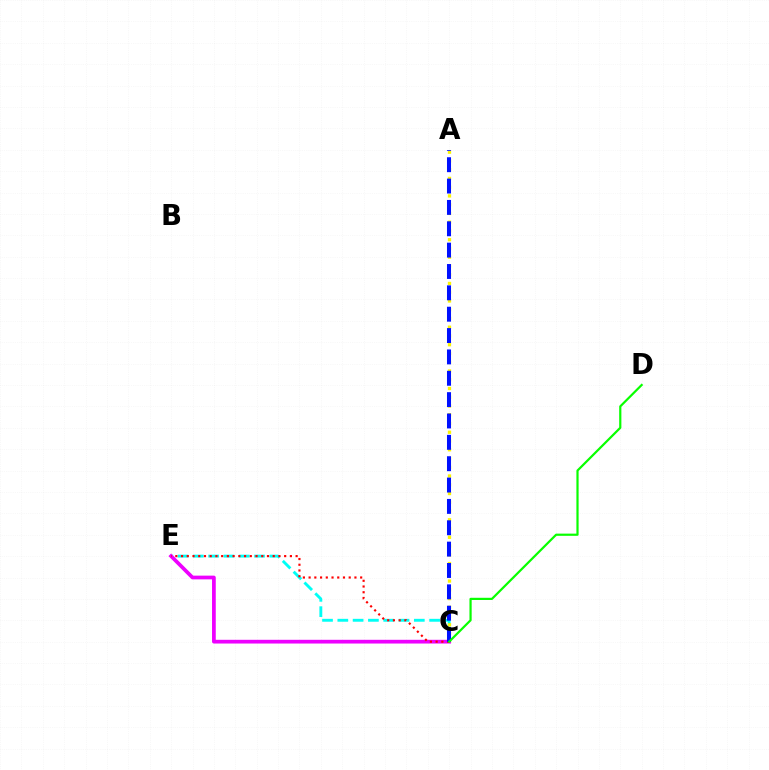{('C', 'E'): [{'color': '#00fff6', 'line_style': 'dashed', 'thickness': 2.08}, {'color': '#ee00ff', 'line_style': 'solid', 'thickness': 2.68}, {'color': '#ff0000', 'line_style': 'dotted', 'thickness': 1.56}], ('A', 'C'): [{'color': '#fcf500', 'line_style': 'dotted', 'thickness': 2.38}, {'color': '#0010ff', 'line_style': 'dashed', 'thickness': 2.9}], ('C', 'D'): [{'color': '#08ff00', 'line_style': 'solid', 'thickness': 1.59}]}